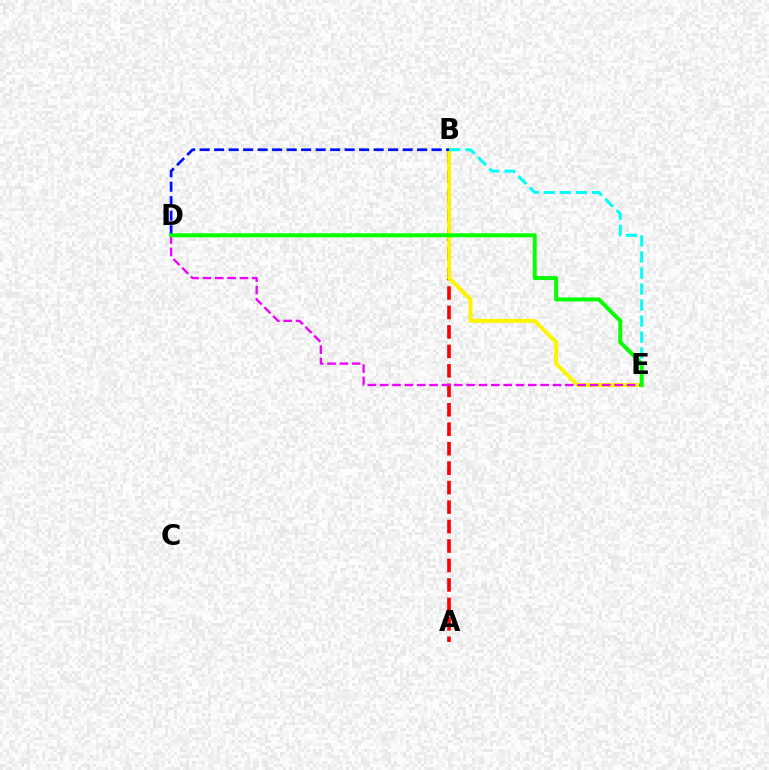{('A', 'B'): [{'color': '#ff0000', 'line_style': 'dashed', 'thickness': 2.64}], ('B', 'E'): [{'color': '#fcf500', 'line_style': 'solid', 'thickness': 2.83}, {'color': '#00fff6', 'line_style': 'dashed', 'thickness': 2.18}], ('B', 'D'): [{'color': '#0010ff', 'line_style': 'dashed', 'thickness': 1.97}], ('D', 'E'): [{'color': '#ee00ff', 'line_style': 'dashed', 'thickness': 1.68}, {'color': '#08ff00', 'line_style': 'solid', 'thickness': 2.86}]}